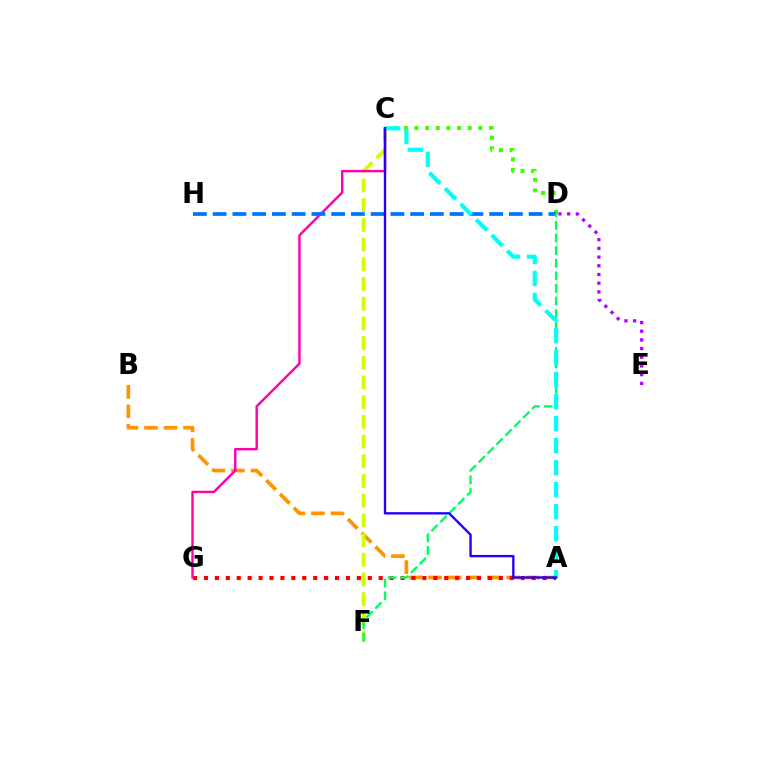{('C', 'D'): [{'color': '#3dff00', 'line_style': 'dotted', 'thickness': 2.89}], ('D', 'E'): [{'color': '#b900ff', 'line_style': 'dotted', 'thickness': 2.36}], ('A', 'B'): [{'color': '#ff9400', 'line_style': 'dashed', 'thickness': 2.65}], ('A', 'G'): [{'color': '#ff0000', 'line_style': 'dotted', 'thickness': 2.97}], ('C', 'F'): [{'color': '#d1ff00', 'line_style': 'dashed', 'thickness': 2.68}], ('C', 'G'): [{'color': '#ff00ac', 'line_style': 'solid', 'thickness': 1.75}], ('D', 'H'): [{'color': '#0074ff', 'line_style': 'dashed', 'thickness': 2.68}], ('D', 'F'): [{'color': '#00ff5c', 'line_style': 'dashed', 'thickness': 1.71}], ('A', 'C'): [{'color': '#00fff6', 'line_style': 'dashed', 'thickness': 2.99}, {'color': '#2500ff', 'line_style': 'solid', 'thickness': 1.72}]}